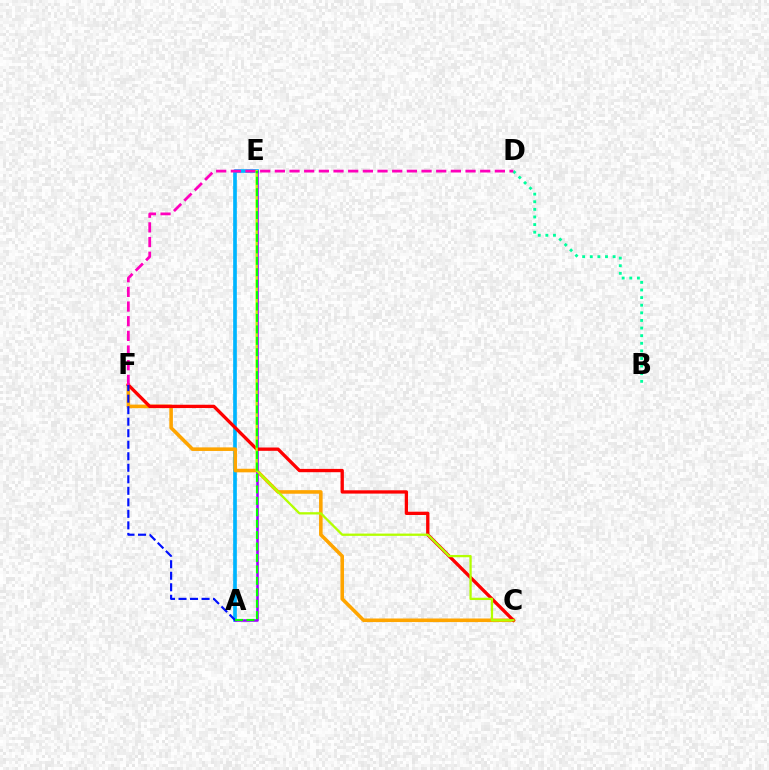{('A', 'E'): [{'color': '#00b5ff', 'line_style': 'solid', 'thickness': 2.64}, {'color': '#9b00ff', 'line_style': 'solid', 'thickness': 1.83}, {'color': '#08ff00', 'line_style': 'dashed', 'thickness': 1.55}], ('C', 'F'): [{'color': '#ffa500', 'line_style': 'solid', 'thickness': 2.58}, {'color': '#ff0000', 'line_style': 'solid', 'thickness': 2.38}], ('B', 'D'): [{'color': '#00ff9d', 'line_style': 'dotted', 'thickness': 2.07}], ('D', 'F'): [{'color': '#ff00bd', 'line_style': 'dashed', 'thickness': 1.99}], ('A', 'F'): [{'color': '#0010ff', 'line_style': 'dashed', 'thickness': 1.56}], ('C', 'E'): [{'color': '#b3ff00', 'line_style': 'solid', 'thickness': 1.65}]}